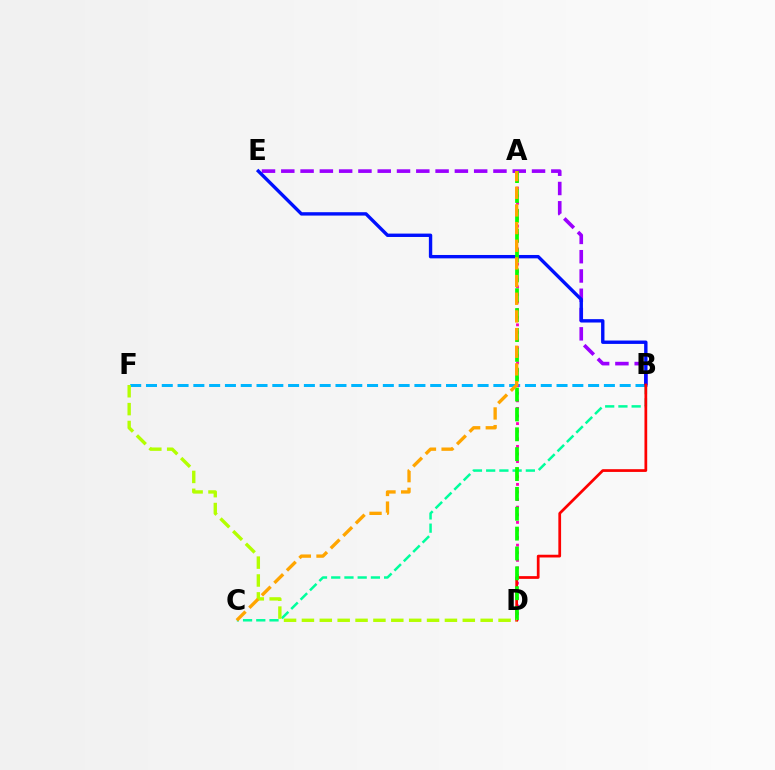{('B', 'F'): [{'color': '#00b5ff', 'line_style': 'dashed', 'thickness': 2.15}], ('B', 'E'): [{'color': '#9b00ff', 'line_style': 'dashed', 'thickness': 2.62}, {'color': '#0010ff', 'line_style': 'solid', 'thickness': 2.43}], ('A', 'D'): [{'color': '#ff00bd', 'line_style': 'dotted', 'thickness': 2.06}, {'color': '#08ff00', 'line_style': 'dashed', 'thickness': 2.7}], ('B', 'C'): [{'color': '#00ff9d', 'line_style': 'dashed', 'thickness': 1.8}], ('B', 'D'): [{'color': '#ff0000', 'line_style': 'solid', 'thickness': 1.97}], ('D', 'F'): [{'color': '#b3ff00', 'line_style': 'dashed', 'thickness': 2.43}], ('A', 'C'): [{'color': '#ffa500', 'line_style': 'dashed', 'thickness': 2.4}]}